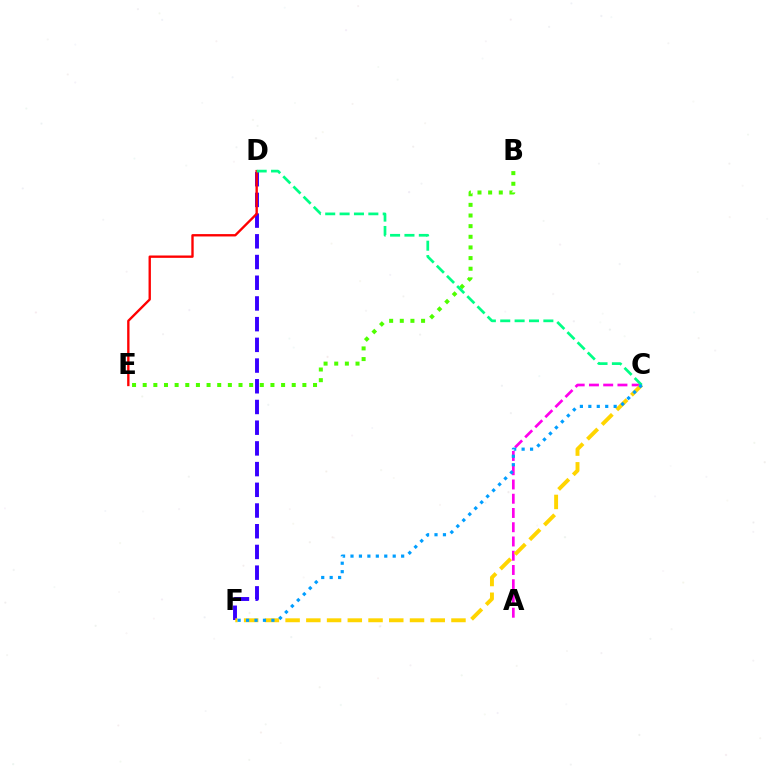{('A', 'C'): [{'color': '#ff00ed', 'line_style': 'dashed', 'thickness': 1.94}], ('D', 'F'): [{'color': '#3700ff', 'line_style': 'dashed', 'thickness': 2.81}], ('D', 'E'): [{'color': '#ff0000', 'line_style': 'solid', 'thickness': 1.7}], ('C', 'F'): [{'color': '#ffd500', 'line_style': 'dashed', 'thickness': 2.82}, {'color': '#009eff', 'line_style': 'dotted', 'thickness': 2.29}], ('B', 'E'): [{'color': '#4fff00', 'line_style': 'dotted', 'thickness': 2.89}], ('C', 'D'): [{'color': '#00ff86', 'line_style': 'dashed', 'thickness': 1.95}]}